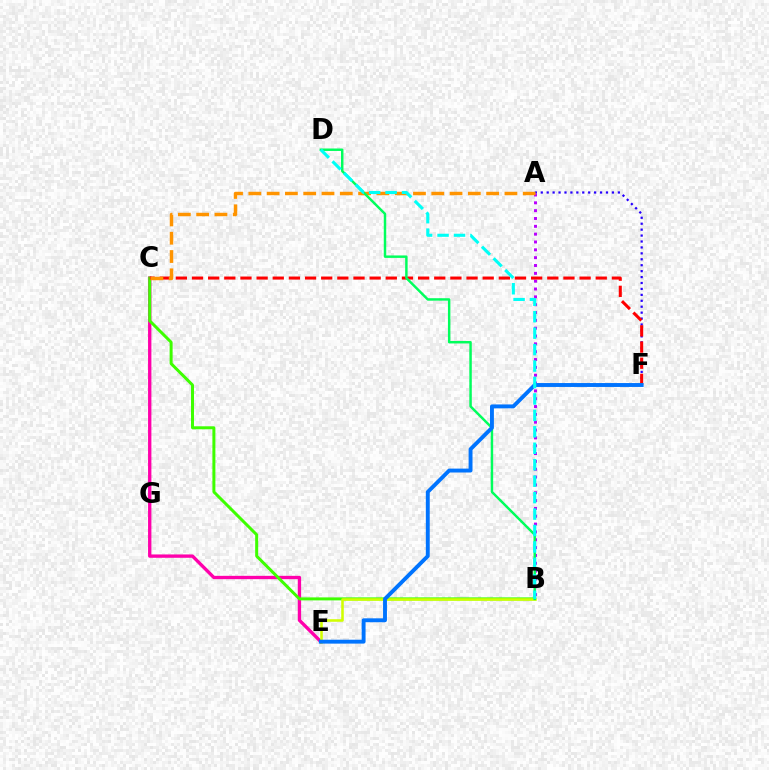{('A', 'F'): [{'color': '#2500ff', 'line_style': 'dotted', 'thickness': 1.61}], ('C', 'E'): [{'color': '#ff00ac', 'line_style': 'solid', 'thickness': 2.4}], ('B', 'C'): [{'color': '#3dff00', 'line_style': 'solid', 'thickness': 2.15}], ('A', 'B'): [{'color': '#b900ff', 'line_style': 'dotted', 'thickness': 2.13}], ('C', 'F'): [{'color': '#ff0000', 'line_style': 'dashed', 'thickness': 2.19}], ('A', 'C'): [{'color': '#ff9400', 'line_style': 'dashed', 'thickness': 2.49}], ('B', 'E'): [{'color': '#d1ff00', 'line_style': 'solid', 'thickness': 1.84}], ('B', 'D'): [{'color': '#00ff5c', 'line_style': 'solid', 'thickness': 1.77}, {'color': '#00fff6', 'line_style': 'dashed', 'thickness': 2.23}], ('E', 'F'): [{'color': '#0074ff', 'line_style': 'solid', 'thickness': 2.81}]}